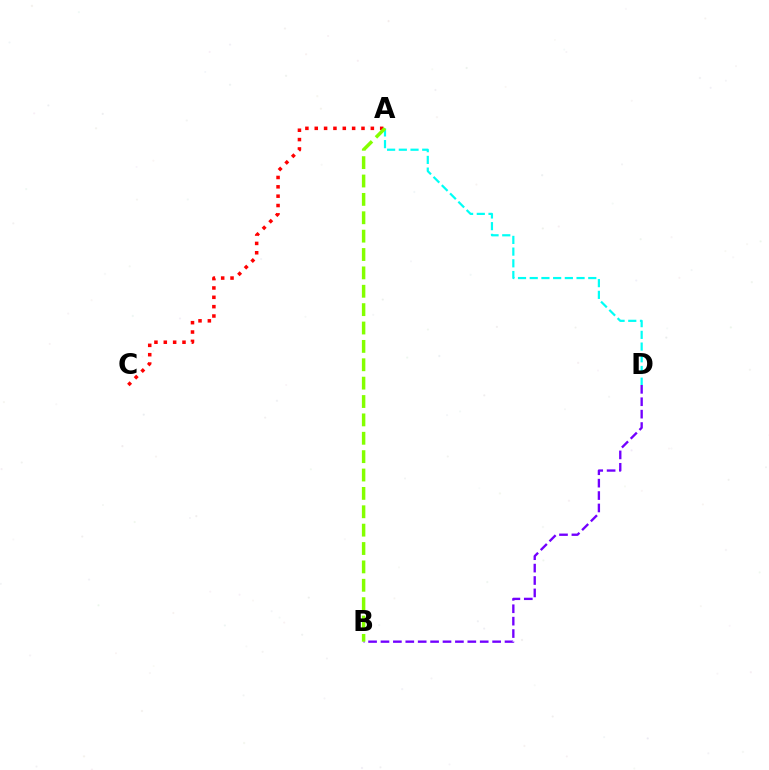{('A', 'C'): [{'color': '#ff0000', 'line_style': 'dotted', 'thickness': 2.54}], ('A', 'D'): [{'color': '#00fff6', 'line_style': 'dashed', 'thickness': 1.59}], ('B', 'D'): [{'color': '#7200ff', 'line_style': 'dashed', 'thickness': 1.69}], ('A', 'B'): [{'color': '#84ff00', 'line_style': 'dashed', 'thickness': 2.5}]}